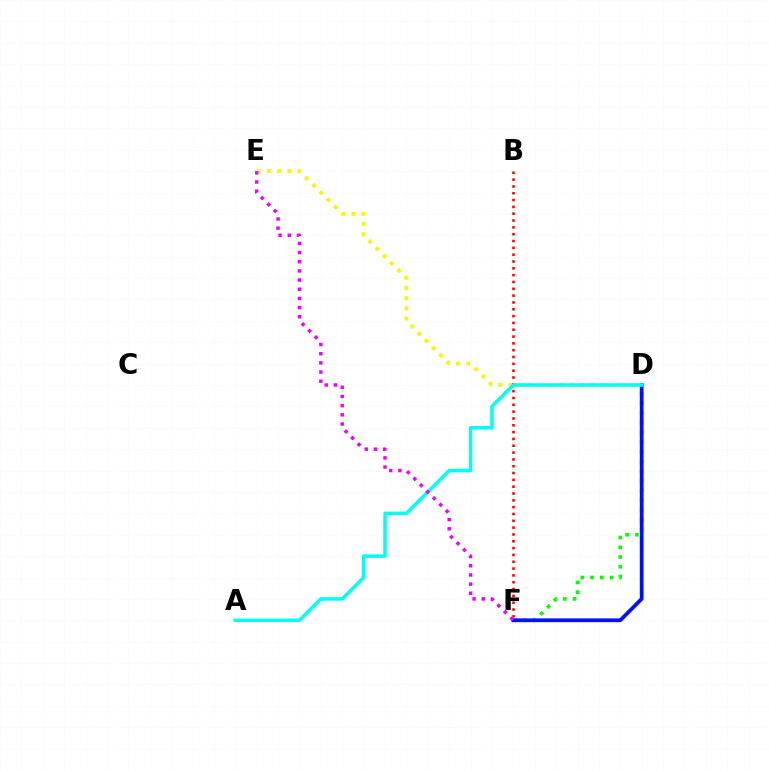{('D', 'F'): [{'color': '#08ff00', 'line_style': 'dotted', 'thickness': 2.65}, {'color': '#0010ff', 'line_style': 'solid', 'thickness': 2.71}], ('D', 'E'): [{'color': '#fcf500', 'line_style': 'dotted', 'thickness': 2.78}], ('B', 'F'): [{'color': '#ff0000', 'line_style': 'dotted', 'thickness': 1.85}], ('A', 'D'): [{'color': '#00fff6', 'line_style': 'solid', 'thickness': 2.52}], ('E', 'F'): [{'color': '#ee00ff', 'line_style': 'dotted', 'thickness': 2.49}]}